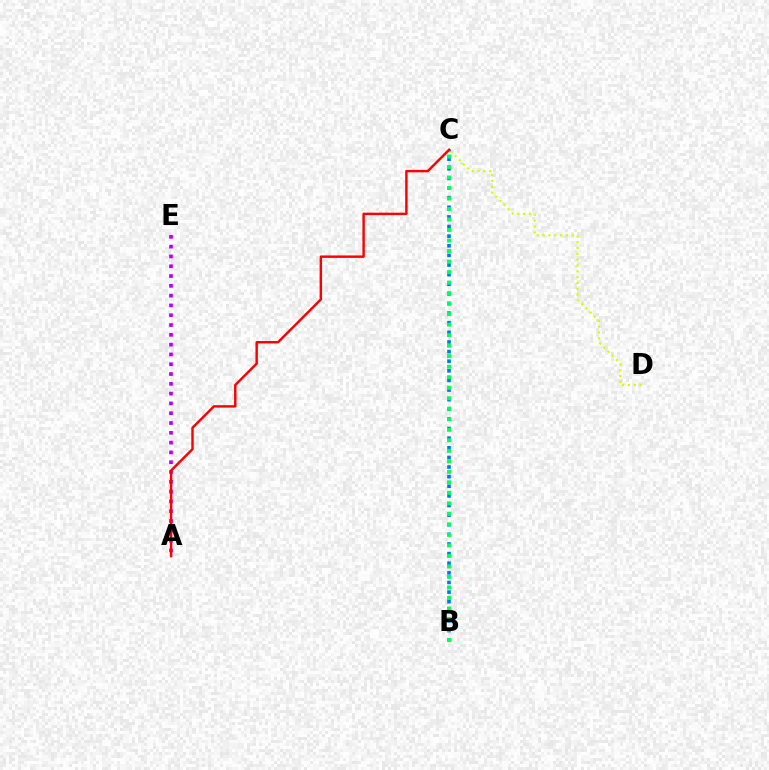{('C', 'D'): [{'color': '#d1ff00', 'line_style': 'dotted', 'thickness': 1.58}], ('A', 'E'): [{'color': '#b900ff', 'line_style': 'dotted', 'thickness': 2.66}], ('B', 'C'): [{'color': '#0074ff', 'line_style': 'dotted', 'thickness': 2.61}, {'color': '#00ff5c', 'line_style': 'dotted', 'thickness': 2.86}], ('A', 'C'): [{'color': '#ff0000', 'line_style': 'solid', 'thickness': 1.75}]}